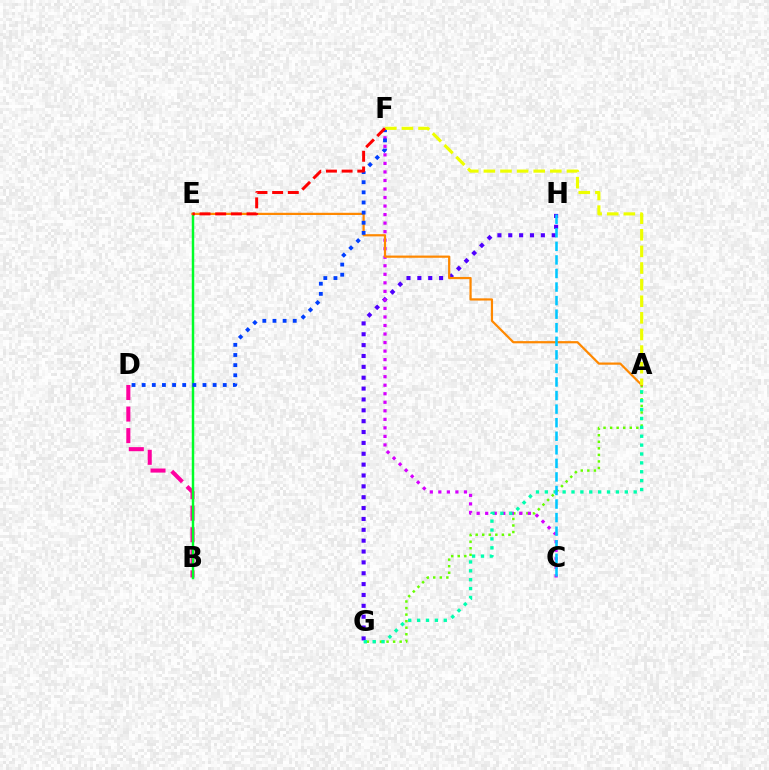{('A', 'G'): [{'color': '#66ff00', 'line_style': 'dotted', 'thickness': 1.78}, {'color': '#00ffaf', 'line_style': 'dotted', 'thickness': 2.41}], ('B', 'D'): [{'color': '#ff00a0', 'line_style': 'dashed', 'thickness': 2.93}], ('G', 'H'): [{'color': '#4f00ff', 'line_style': 'dotted', 'thickness': 2.95}], ('C', 'F'): [{'color': '#d600ff', 'line_style': 'dotted', 'thickness': 2.32}], ('B', 'E'): [{'color': '#00ff27', 'line_style': 'solid', 'thickness': 1.77}], ('A', 'E'): [{'color': '#ff8800', 'line_style': 'solid', 'thickness': 1.59}], ('D', 'F'): [{'color': '#003fff', 'line_style': 'dotted', 'thickness': 2.75}], ('A', 'F'): [{'color': '#eeff00', 'line_style': 'dashed', 'thickness': 2.26}], ('E', 'F'): [{'color': '#ff0000', 'line_style': 'dashed', 'thickness': 2.13}], ('C', 'H'): [{'color': '#00c7ff', 'line_style': 'dashed', 'thickness': 1.84}]}